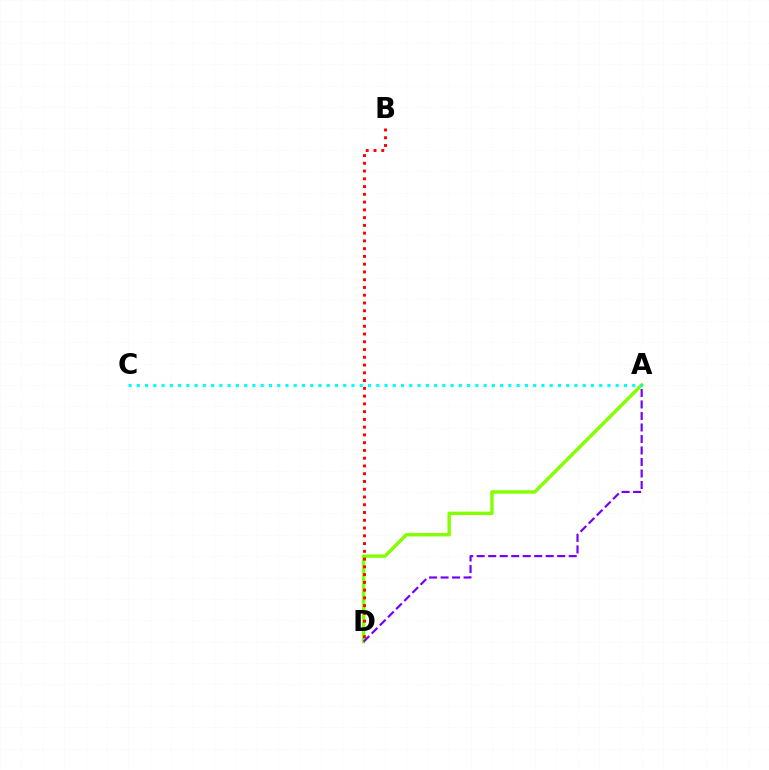{('A', 'D'): [{'color': '#84ff00', 'line_style': 'solid', 'thickness': 2.47}, {'color': '#7200ff', 'line_style': 'dashed', 'thickness': 1.56}], ('B', 'D'): [{'color': '#ff0000', 'line_style': 'dotted', 'thickness': 2.11}], ('A', 'C'): [{'color': '#00fff6', 'line_style': 'dotted', 'thickness': 2.24}]}